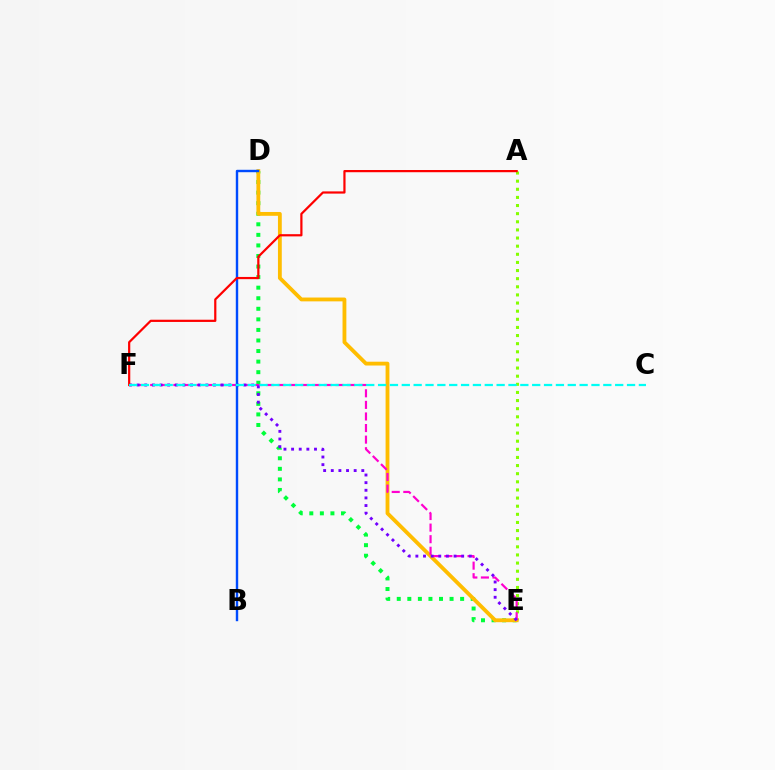{('A', 'E'): [{'color': '#84ff00', 'line_style': 'dotted', 'thickness': 2.21}], ('D', 'E'): [{'color': '#00ff39', 'line_style': 'dotted', 'thickness': 2.87}, {'color': '#ffbd00', 'line_style': 'solid', 'thickness': 2.76}], ('E', 'F'): [{'color': '#ff00cf', 'line_style': 'dashed', 'thickness': 1.57}, {'color': '#7200ff', 'line_style': 'dotted', 'thickness': 2.07}], ('B', 'D'): [{'color': '#004bff', 'line_style': 'solid', 'thickness': 1.74}], ('A', 'F'): [{'color': '#ff0000', 'line_style': 'solid', 'thickness': 1.59}], ('C', 'F'): [{'color': '#00fff6', 'line_style': 'dashed', 'thickness': 1.61}]}